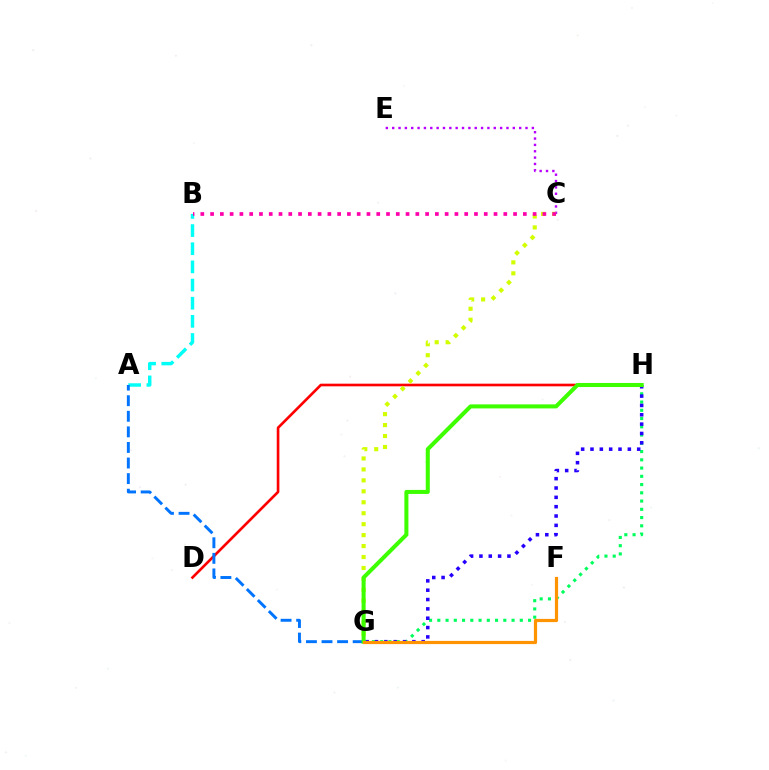{('A', 'B'): [{'color': '#00fff6', 'line_style': 'dashed', 'thickness': 2.47}], ('C', 'E'): [{'color': '#b900ff', 'line_style': 'dotted', 'thickness': 1.73}], ('G', 'H'): [{'color': '#00ff5c', 'line_style': 'dotted', 'thickness': 2.24}, {'color': '#2500ff', 'line_style': 'dotted', 'thickness': 2.54}, {'color': '#3dff00', 'line_style': 'solid', 'thickness': 2.91}], ('D', 'H'): [{'color': '#ff0000', 'line_style': 'solid', 'thickness': 1.91}], ('A', 'G'): [{'color': '#0074ff', 'line_style': 'dashed', 'thickness': 2.12}], ('C', 'G'): [{'color': '#d1ff00', 'line_style': 'dotted', 'thickness': 2.98}], ('B', 'C'): [{'color': '#ff00ac', 'line_style': 'dotted', 'thickness': 2.66}], ('F', 'G'): [{'color': '#ff9400', 'line_style': 'solid', 'thickness': 2.3}]}